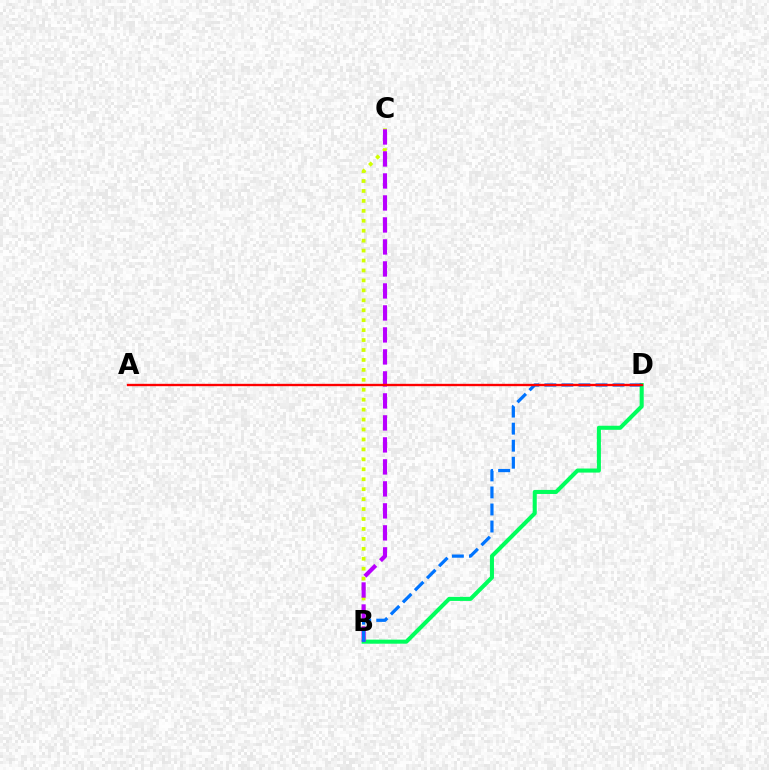{('B', 'C'): [{'color': '#d1ff00', 'line_style': 'dotted', 'thickness': 2.7}, {'color': '#b900ff', 'line_style': 'dashed', 'thickness': 2.99}], ('B', 'D'): [{'color': '#00ff5c', 'line_style': 'solid', 'thickness': 2.92}, {'color': '#0074ff', 'line_style': 'dashed', 'thickness': 2.31}], ('A', 'D'): [{'color': '#ff0000', 'line_style': 'solid', 'thickness': 1.7}]}